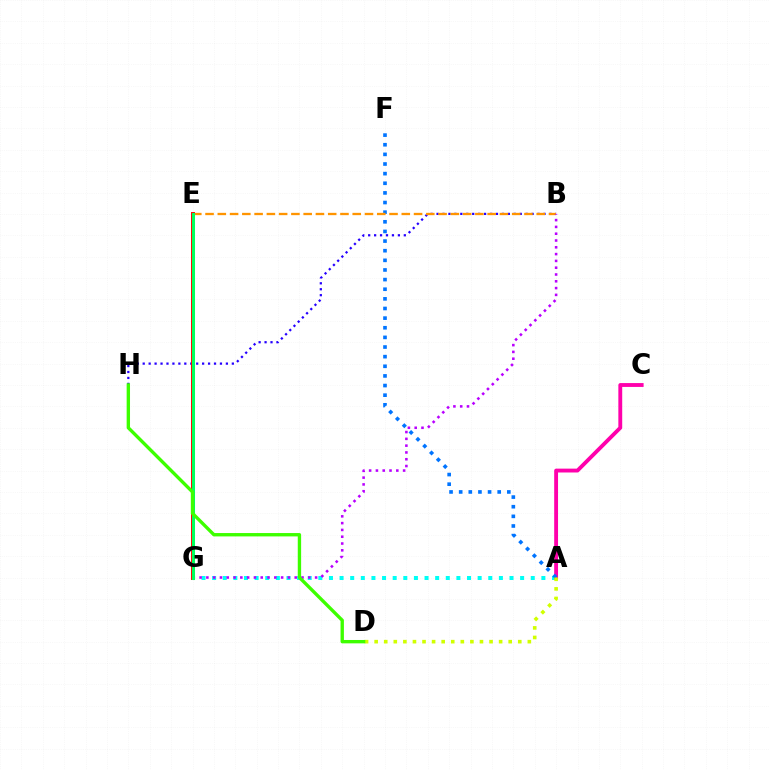{('A', 'G'): [{'color': '#00fff6', 'line_style': 'dotted', 'thickness': 2.89}], ('A', 'C'): [{'color': '#ff00ac', 'line_style': 'solid', 'thickness': 2.78}], ('A', 'F'): [{'color': '#0074ff', 'line_style': 'dotted', 'thickness': 2.62}], ('A', 'D'): [{'color': '#d1ff00', 'line_style': 'dotted', 'thickness': 2.6}], ('B', 'H'): [{'color': '#2500ff', 'line_style': 'dotted', 'thickness': 1.61}], ('B', 'E'): [{'color': '#ff9400', 'line_style': 'dashed', 'thickness': 1.67}], ('E', 'G'): [{'color': '#ff0000', 'line_style': 'solid', 'thickness': 2.83}, {'color': '#00ff5c', 'line_style': 'solid', 'thickness': 2.2}], ('B', 'G'): [{'color': '#b900ff', 'line_style': 'dotted', 'thickness': 1.85}], ('D', 'H'): [{'color': '#3dff00', 'line_style': 'solid', 'thickness': 2.42}]}